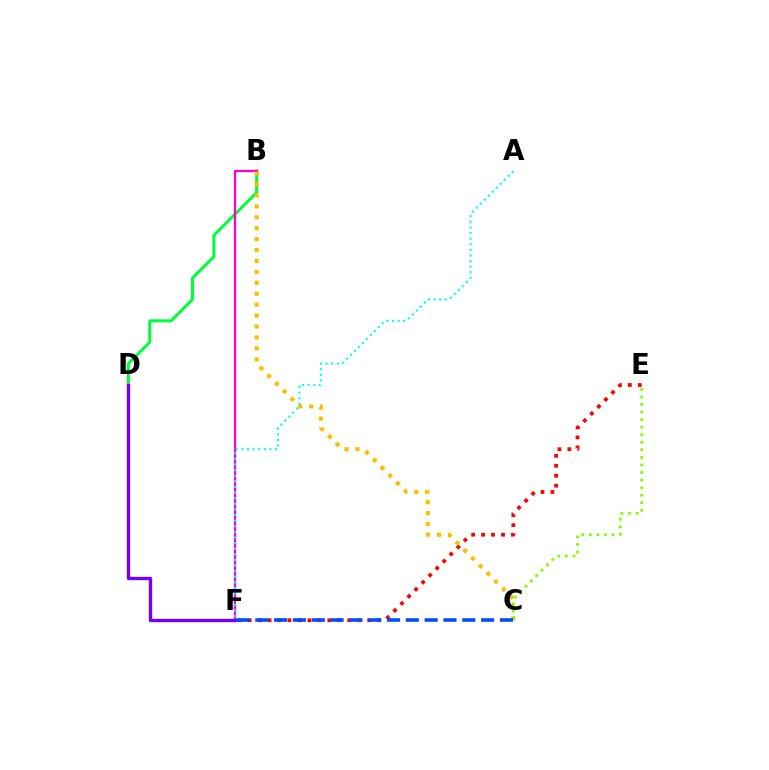{('B', 'D'): [{'color': '#00ff39', 'line_style': 'solid', 'thickness': 2.17}], ('E', 'F'): [{'color': '#ff0000', 'line_style': 'dotted', 'thickness': 2.71}], ('B', 'F'): [{'color': '#ff00cf', 'line_style': 'solid', 'thickness': 1.65}], ('D', 'F'): [{'color': '#7200ff', 'line_style': 'solid', 'thickness': 2.41}], ('B', 'C'): [{'color': '#ffbd00', 'line_style': 'dotted', 'thickness': 2.97}], ('A', 'F'): [{'color': '#00fff6', 'line_style': 'dotted', 'thickness': 1.52}], ('C', 'E'): [{'color': '#84ff00', 'line_style': 'dotted', 'thickness': 2.06}], ('C', 'F'): [{'color': '#004bff', 'line_style': 'dashed', 'thickness': 2.56}]}